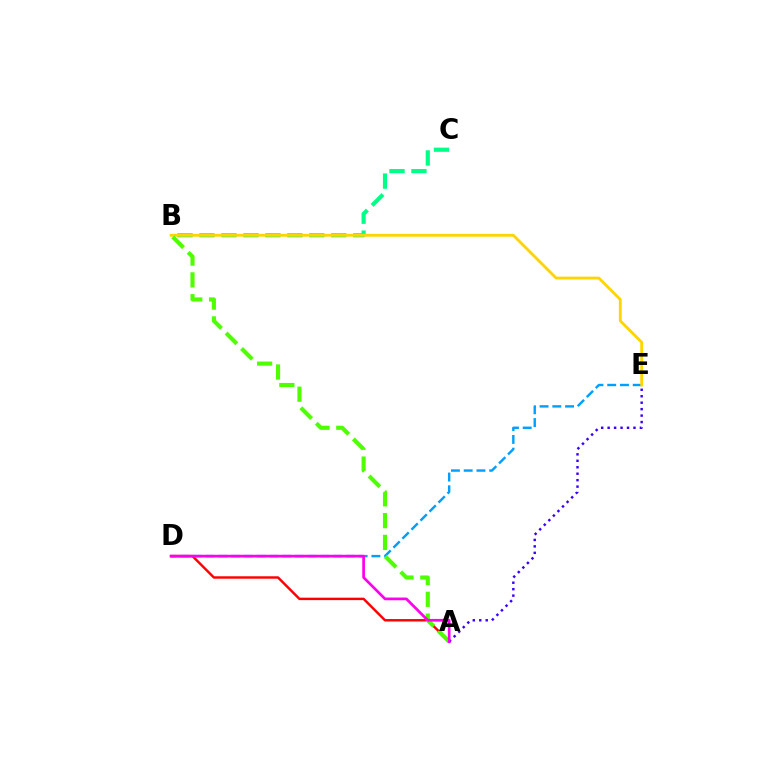{('A', 'D'): [{'color': '#ff0000', 'line_style': 'solid', 'thickness': 1.75}, {'color': '#ff00ed', 'line_style': 'solid', 'thickness': 1.95}], ('D', 'E'): [{'color': '#009eff', 'line_style': 'dashed', 'thickness': 1.73}], ('B', 'C'): [{'color': '#00ff86', 'line_style': 'dashed', 'thickness': 2.98}], ('B', 'E'): [{'color': '#ffd500', 'line_style': 'solid', 'thickness': 2.04}], ('A', 'B'): [{'color': '#4fff00', 'line_style': 'dashed', 'thickness': 2.96}], ('A', 'E'): [{'color': '#3700ff', 'line_style': 'dotted', 'thickness': 1.75}]}